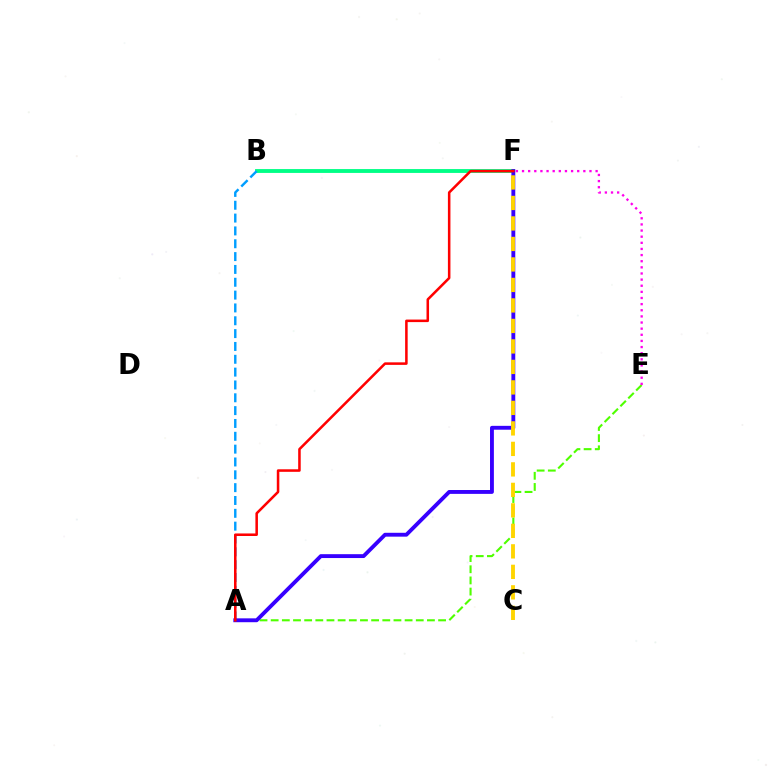{('B', 'F'): [{'color': '#00ff86', 'line_style': 'solid', 'thickness': 2.77}], ('A', 'E'): [{'color': '#4fff00', 'line_style': 'dashed', 'thickness': 1.52}], ('A', 'B'): [{'color': '#009eff', 'line_style': 'dashed', 'thickness': 1.74}], ('E', 'F'): [{'color': '#ff00ed', 'line_style': 'dotted', 'thickness': 1.67}], ('A', 'F'): [{'color': '#3700ff', 'line_style': 'solid', 'thickness': 2.78}, {'color': '#ff0000', 'line_style': 'solid', 'thickness': 1.83}], ('C', 'F'): [{'color': '#ffd500', 'line_style': 'dashed', 'thickness': 2.78}]}